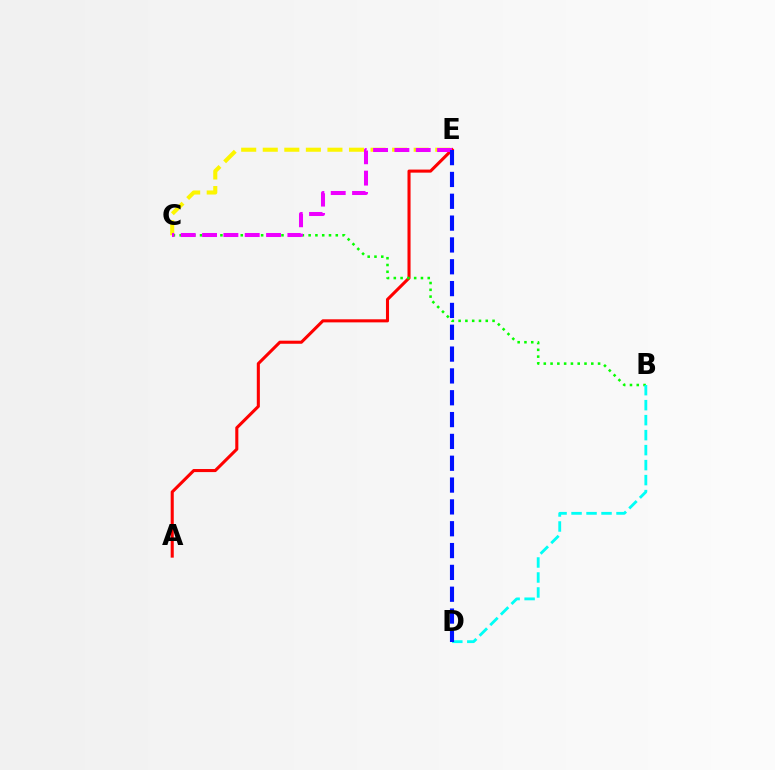{('A', 'E'): [{'color': '#ff0000', 'line_style': 'solid', 'thickness': 2.21}], ('C', 'E'): [{'color': '#fcf500', 'line_style': 'dashed', 'thickness': 2.93}, {'color': '#ee00ff', 'line_style': 'dashed', 'thickness': 2.9}], ('B', 'C'): [{'color': '#08ff00', 'line_style': 'dotted', 'thickness': 1.84}], ('B', 'D'): [{'color': '#00fff6', 'line_style': 'dashed', 'thickness': 2.04}], ('D', 'E'): [{'color': '#0010ff', 'line_style': 'dashed', 'thickness': 2.97}]}